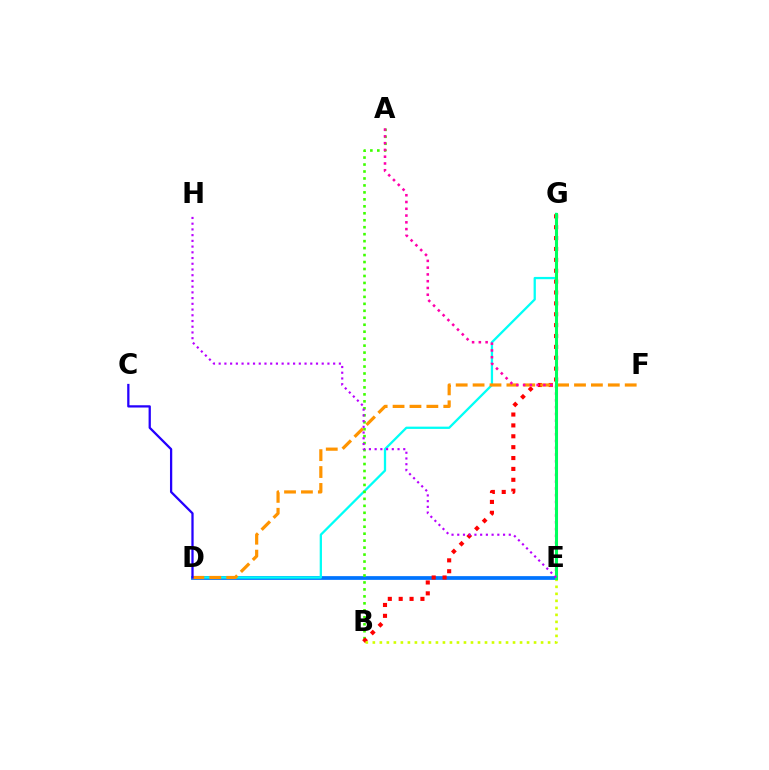{('D', 'E'): [{'color': '#0074ff', 'line_style': 'solid', 'thickness': 2.69}], ('D', 'G'): [{'color': '#00fff6', 'line_style': 'solid', 'thickness': 1.64}], ('A', 'B'): [{'color': '#3dff00', 'line_style': 'dotted', 'thickness': 1.89}], ('B', 'G'): [{'color': '#ff0000', 'line_style': 'dotted', 'thickness': 2.96}], ('D', 'F'): [{'color': '#ff9400', 'line_style': 'dashed', 'thickness': 2.3}], ('C', 'D'): [{'color': '#2500ff', 'line_style': 'solid', 'thickness': 1.64}], ('B', 'E'): [{'color': '#d1ff00', 'line_style': 'dotted', 'thickness': 1.9}], ('A', 'E'): [{'color': '#ff00ac', 'line_style': 'dotted', 'thickness': 1.84}], ('E', 'G'): [{'color': '#00ff5c', 'line_style': 'solid', 'thickness': 2.21}], ('E', 'H'): [{'color': '#b900ff', 'line_style': 'dotted', 'thickness': 1.56}]}